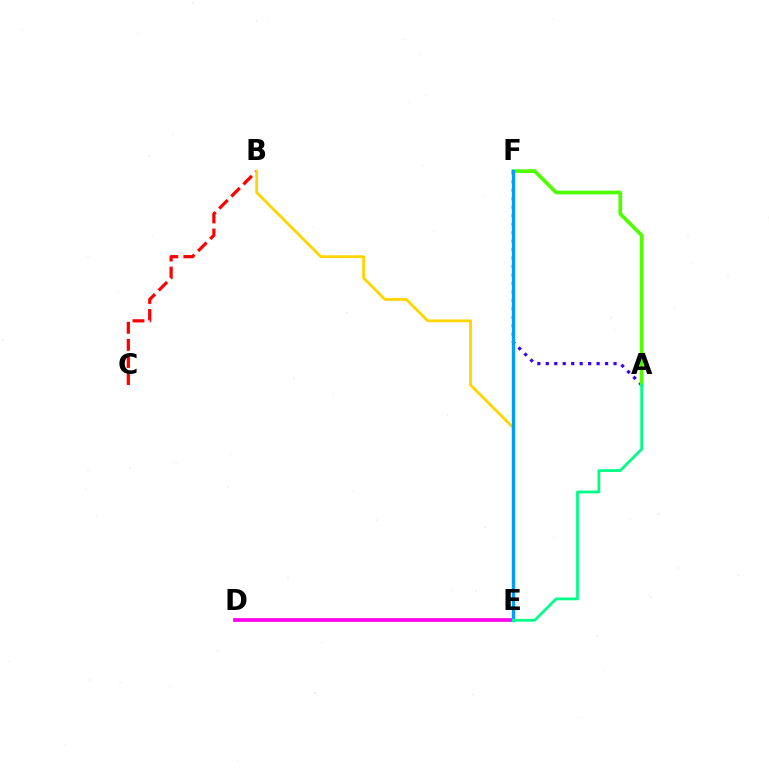{('D', 'E'): [{'color': '#ff00ed', 'line_style': 'solid', 'thickness': 2.66}], ('B', 'C'): [{'color': '#ff0000', 'line_style': 'dashed', 'thickness': 2.32}], ('A', 'F'): [{'color': '#3700ff', 'line_style': 'dotted', 'thickness': 2.3}, {'color': '#4fff00', 'line_style': 'solid', 'thickness': 2.66}], ('B', 'E'): [{'color': '#ffd500', 'line_style': 'solid', 'thickness': 2.02}], ('E', 'F'): [{'color': '#009eff', 'line_style': 'solid', 'thickness': 2.39}], ('A', 'E'): [{'color': '#00ff86', 'line_style': 'solid', 'thickness': 1.99}]}